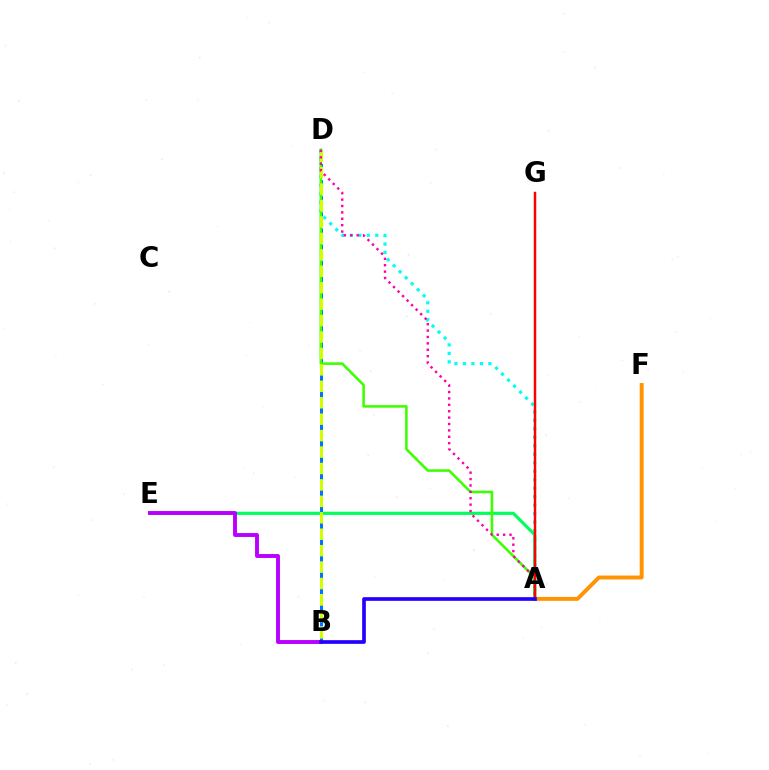{('A', 'E'): [{'color': '#00ff5c', 'line_style': 'solid', 'thickness': 2.28}], ('B', 'E'): [{'color': '#b900ff', 'line_style': 'solid', 'thickness': 2.81}], ('B', 'D'): [{'color': '#0074ff', 'line_style': 'dashed', 'thickness': 2.19}, {'color': '#d1ff00', 'line_style': 'dashed', 'thickness': 2.23}], ('A', 'D'): [{'color': '#00fff6', 'line_style': 'dotted', 'thickness': 2.31}, {'color': '#3dff00', 'line_style': 'solid', 'thickness': 1.85}, {'color': '#ff00ac', 'line_style': 'dotted', 'thickness': 1.74}], ('A', 'F'): [{'color': '#ff9400', 'line_style': 'solid', 'thickness': 2.81}], ('A', 'G'): [{'color': '#ff0000', 'line_style': 'solid', 'thickness': 1.79}], ('A', 'B'): [{'color': '#2500ff', 'line_style': 'solid', 'thickness': 2.65}]}